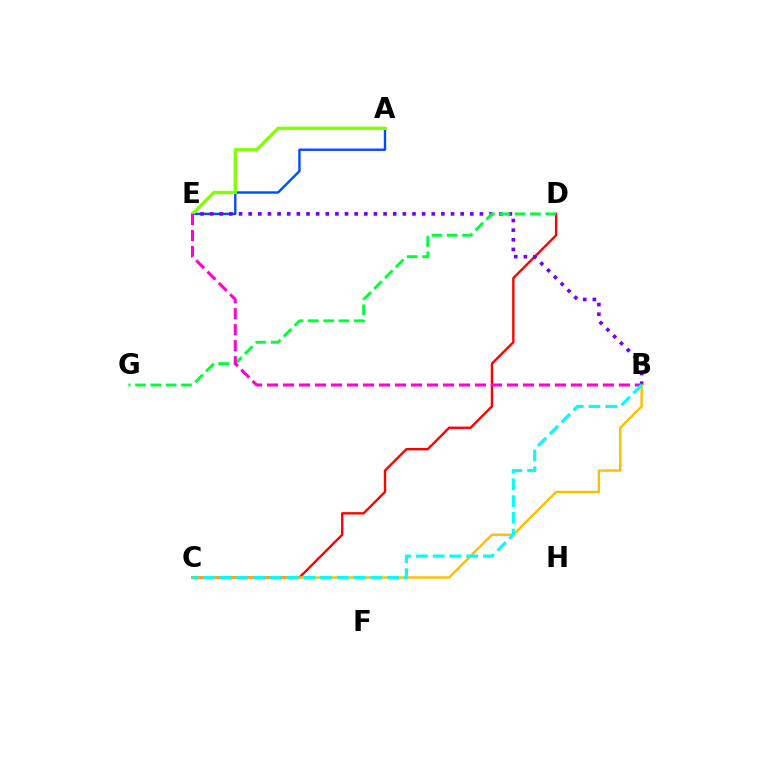{('A', 'E'): [{'color': '#004bff', 'line_style': 'solid', 'thickness': 1.71}, {'color': '#84ff00', 'line_style': 'solid', 'thickness': 2.37}], ('C', 'D'): [{'color': '#ff0000', 'line_style': 'solid', 'thickness': 1.71}], ('B', 'E'): [{'color': '#7200ff', 'line_style': 'dotted', 'thickness': 2.62}, {'color': '#ff00cf', 'line_style': 'dashed', 'thickness': 2.17}], ('D', 'G'): [{'color': '#00ff39', 'line_style': 'dashed', 'thickness': 2.08}], ('B', 'C'): [{'color': '#ffbd00', 'line_style': 'solid', 'thickness': 1.73}, {'color': '#00fff6', 'line_style': 'dashed', 'thickness': 2.28}]}